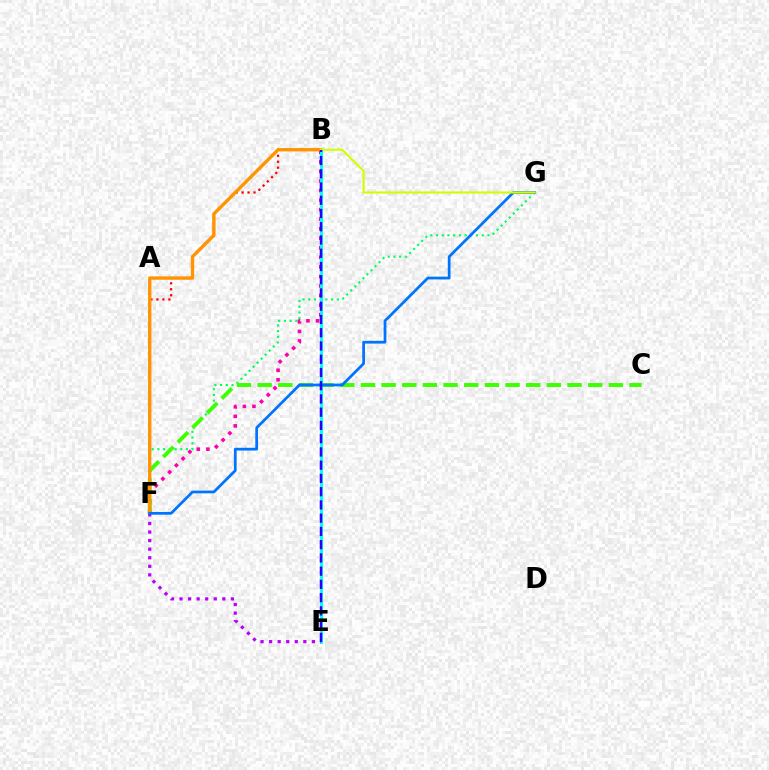{('F', 'G'): [{'color': '#00ff5c', 'line_style': 'dotted', 'thickness': 1.55}, {'color': '#0074ff', 'line_style': 'solid', 'thickness': 1.98}], ('B', 'F'): [{'color': '#ff00ac', 'line_style': 'dotted', 'thickness': 2.59}, {'color': '#ff0000', 'line_style': 'dotted', 'thickness': 1.62}, {'color': '#ff9400', 'line_style': 'solid', 'thickness': 2.41}], ('C', 'F'): [{'color': '#3dff00', 'line_style': 'dashed', 'thickness': 2.81}], ('B', 'E'): [{'color': '#00fff6', 'line_style': 'solid', 'thickness': 2.1}, {'color': '#2500ff', 'line_style': 'dashed', 'thickness': 1.8}], ('E', 'F'): [{'color': '#b900ff', 'line_style': 'dotted', 'thickness': 2.33}], ('B', 'G'): [{'color': '#d1ff00', 'line_style': 'solid', 'thickness': 1.54}]}